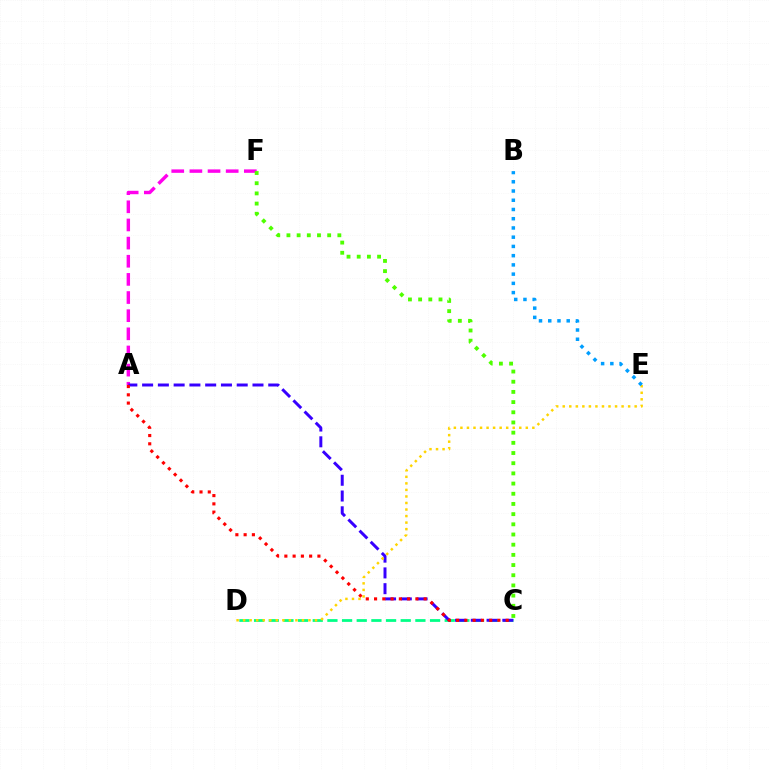{('A', 'F'): [{'color': '#ff00ed', 'line_style': 'dashed', 'thickness': 2.47}], ('C', 'D'): [{'color': '#00ff86', 'line_style': 'dashed', 'thickness': 1.99}], ('A', 'C'): [{'color': '#3700ff', 'line_style': 'dashed', 'thickness': 2.14}, {'color': '#ff0000', 'line_style': 'dotted', 'thickness': 2.25}], ('D', 'E'): [{'color': '#ffd500', 'line_style': 'dotted', 'thickness': 1.78}], ('B', 'E'): [{'color': '#009eff', 'line_style': 'dotted', 'thickness': 2.51}], ('C', 'F'): [{'color': '#4fff00', 'line_style': 'dotted', 'thickness': 2.77}]}